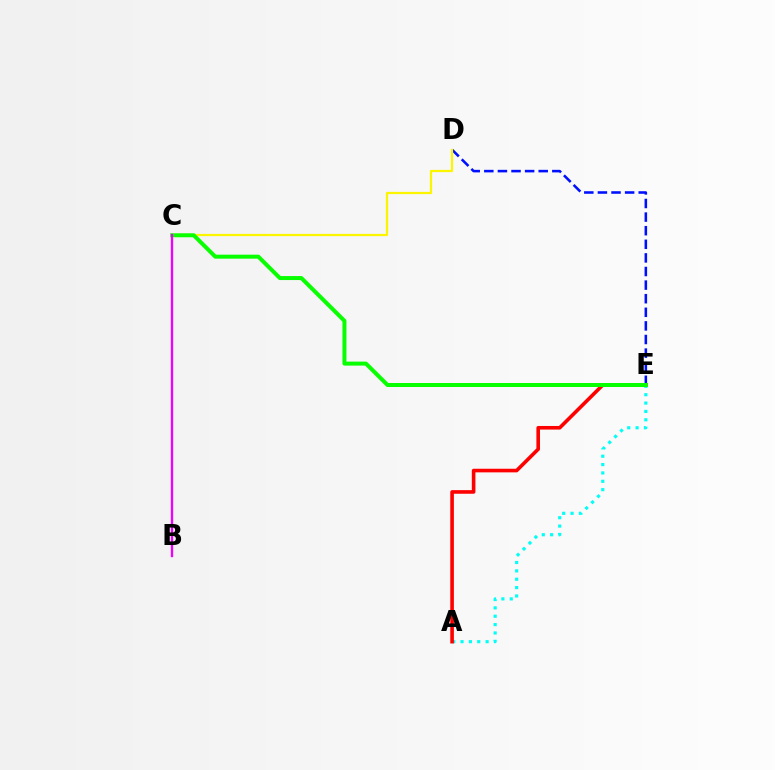{('D', 'E'): [{'color': '#0010ff', 'line_style': 'dashed', 'thickness': 1.85}], ('A', 'E'): [{'color': '#00fff6', 'line_style': 'dotted', 'thickness': 2.27}, {'color': '#ff0000', 'line_style': 'solid', 'thickness': 2.6}], ('C', 'D'): [{'color': '#fcf500', 'line_style': 'solid', 'thickness': 1.6}], ('C', 'E'): [{'color': '#08ff00', 'line_style': 'solid', 'thickness': 2.87}], ('B', 'C'): [{'color': '#ee00ff', 'line_style': 'solid', 'thickness': 1.69}]}